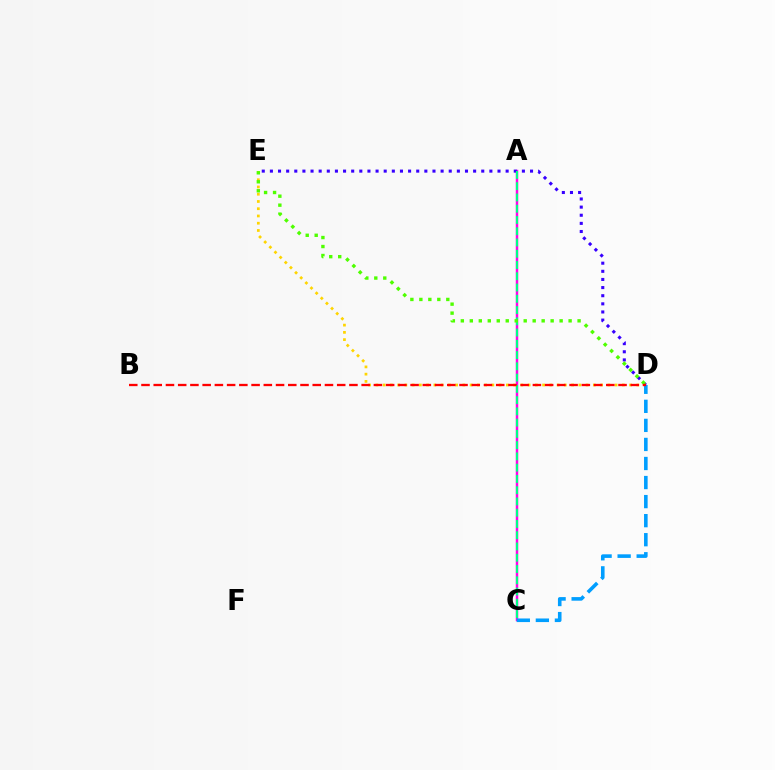{('A', 'C'): [{'color': '#ff00ed', 'line_style': 'solid', 'thickness': 1.77}, {'color': '#00ff86', 'line_style': 'dashed', 'thickness': 1.53}], ('D', 'E'): [{'color': '#3700ff', 'line_style': 'dotted', 'thickness': 2.21}, {'color': '#ffd500', 'line_style': 'dotted', 'thickness': 1.97}, {'color': '#4fff00', 'line_style': 'dotted', 'thickness': 2.44}], ('C', 'D'): [{'color': '#009eff', 'line_style': 'dashed', 'thickness': 2.59}], ('B', 'D'): [{'color': '#ff0000', 'line_style': 'dashed', 'thickness': 1.66}]}